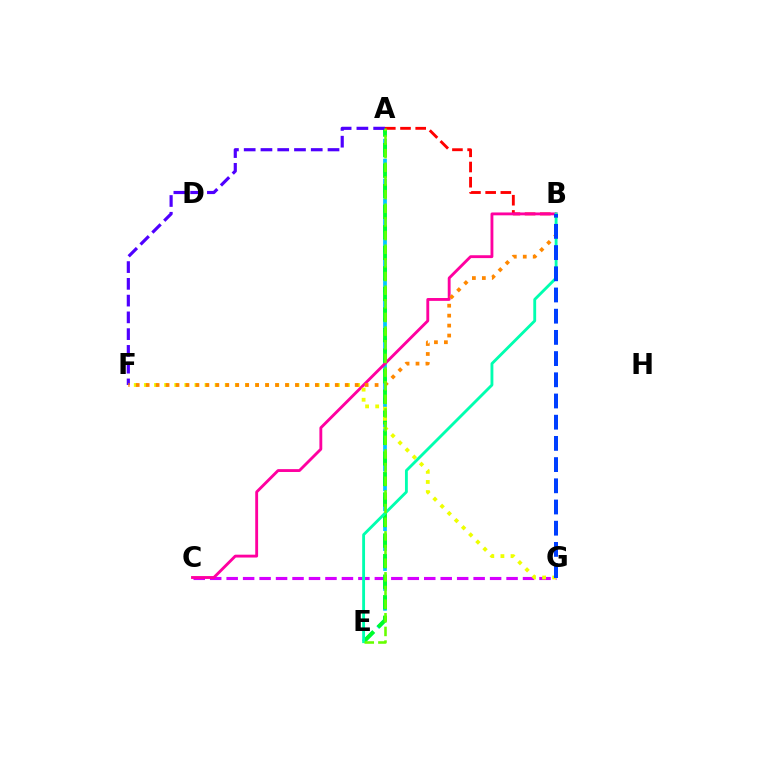{('A', 'E'): [{'color': '#00c7ff', 'line_style': 'dashed', 'thickness': 2.71}, {'color': '#00ff27', 'line_style': 'dashed', 'thickness': 2.79}, {'color': '#66ff00', 'line_style': 'dashed', 'thickness': 1.85}], ('C', 'G'): [{'color': '#d600ff', 'line_style': 'dashed', 'thickness': 2.24}], ('A', 'F'): [{'color': '#4f00ff', 'line_style': 'dashed', 'thickness': 2.28}], ('A', 'B'): [{'color': '#ff0000', 'line_style': 'dashed', 'thickness': 2.06}], ('B', 'C'): [{'color': '#ff00a0', 'line_style': 'solid', 'thickness': 2.06}], ('F', 'G'): [{'color': '#eeff00', 'line_style': 'dotted', 'thickness': 2.75}], ('B', 'F'): [{'color': '#ff8800', 'line_style': 'dotted', 'thickness': 2.7}], ('B', 'E'): [{'color': '#00ffaf', 'line_style': 'solid', 'thickness': 2.05}], ('B', 'G'): [{'color': '#003fff', 'line_style': 'dashed', 'thickness': 2.88}]}